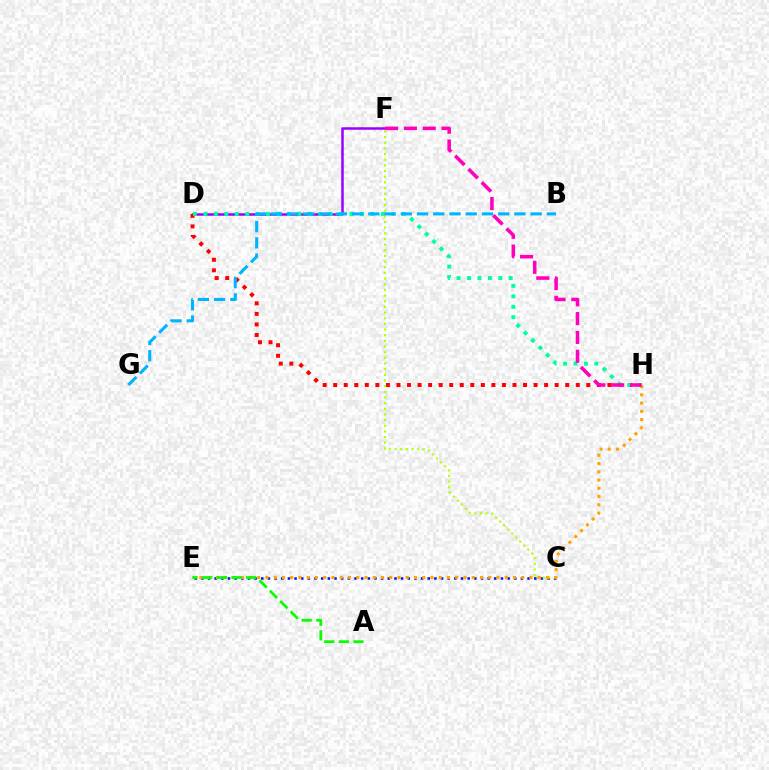{('D', 'F'): [{'color': '#9b00ff', 'line_style': 'solid', 'thickness': 1.8}], ('C', 'E'): [{'color': '#0010ff', 'line_style': 'dotted', 'thickness': 1.81}], ('D', 'H'): [{'color': '#ff0000', 'line_style': 'dotted', 'thickness': 2.87}, {'color': '#00ff9d', 'line_style': 'dotted', 'thickness': 2.84}], ('C', 'F'): [{'color': '#b3ff00', 'line_style': 'dotted', 'thickness': 1.54}], ('B', 'G'): [{'color': '#00b5ff', 'line_style': 'dashed', 'thickness': 2.21}], ('E', 'H'): [{'color': '#ffa500', 'line_style': 'dotted', 'thickness': 2.24}], ('A', 'E'): [{'color': '#08ff00', 'line_style': 'dashed', 'thickness': 1.99}], ('F', 'H'): [{'color': '#ff00bd', 'line_style': 'dashed', 'thickness': 2.56}]}